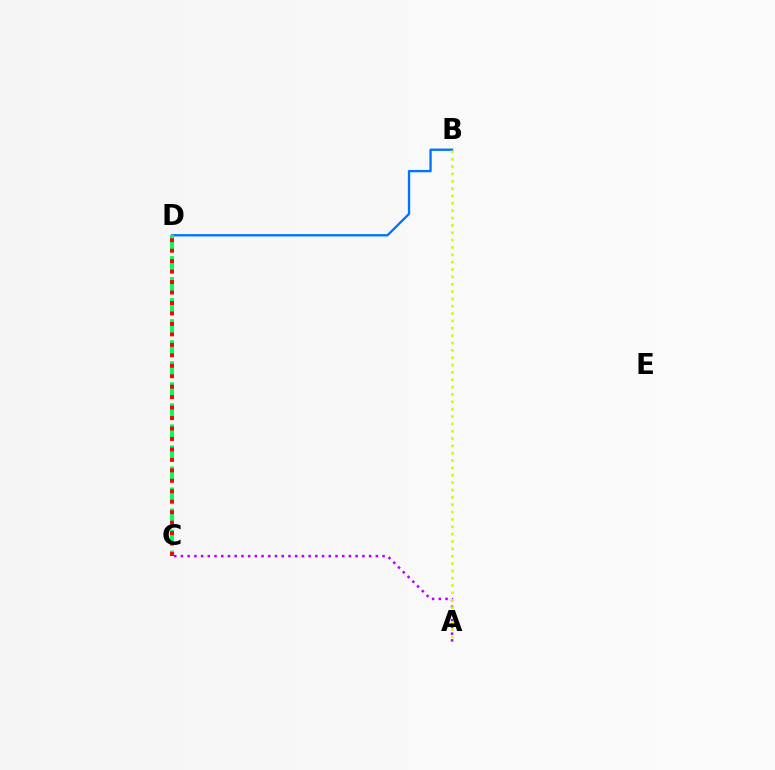{('B', 'D'): [{'color': '#0074ff', 'line_style': 'solid', 'thickness': 1.68}], ('A', 'C'): [{'color': '#b900ff', 'line_style': 'dotted', 'thickness': 1.83}], ('A', 'B'): [{'color': '#d1ff00', 'line_style': 'dotted', 'thickness': 2.0}], ('C', 'D'): [{'color': '#00ff5c', 'line_style': 'dashed', 'thickness': 2.86}, {'color': '#ff0000', 'line_style': 'dotted', 'thickness': 2.84}]}